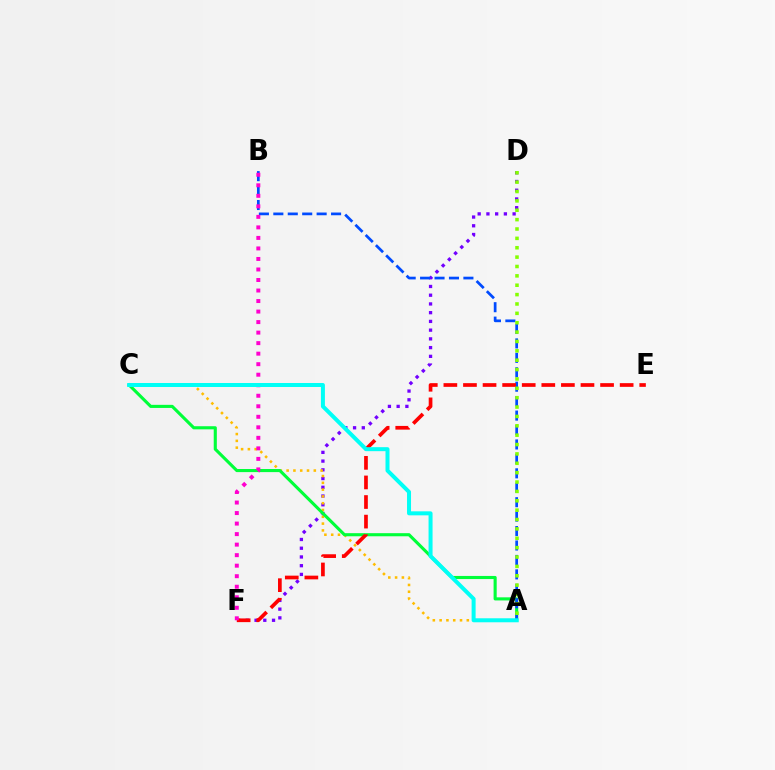{('D', 'F'): [{'color': '#7200ff', 'line_style': 'dotted', 'thickness': 2.37}], ('A', 'C'): [{'color': '#ffbd00', 'line_style': 'dotted', 'thickness': 1.85}, {'color': '#00ff39', 'line_style': 'solid', 'thickness': 2.24}, {'color': '#00fff6', 'line_style': 'solid', 'thickness': 2.88}], ('A', 'B'): [{'color': '#004bff', 'line_style': 'dashed', 'thickness': 1.96}], ('E', 'F'): [{'color': '#ff0000', 'line_style': 'dashed', 'thickness': 2.66}], ('A', 'D'): [{'color': '#84ff00', 'line_style': 'dotted', 'thickness': 2.55}], ('B', 'F'): [{'color': '#ff00cf', 'line_style': 'dotted', 'thickness': 2.86}]}